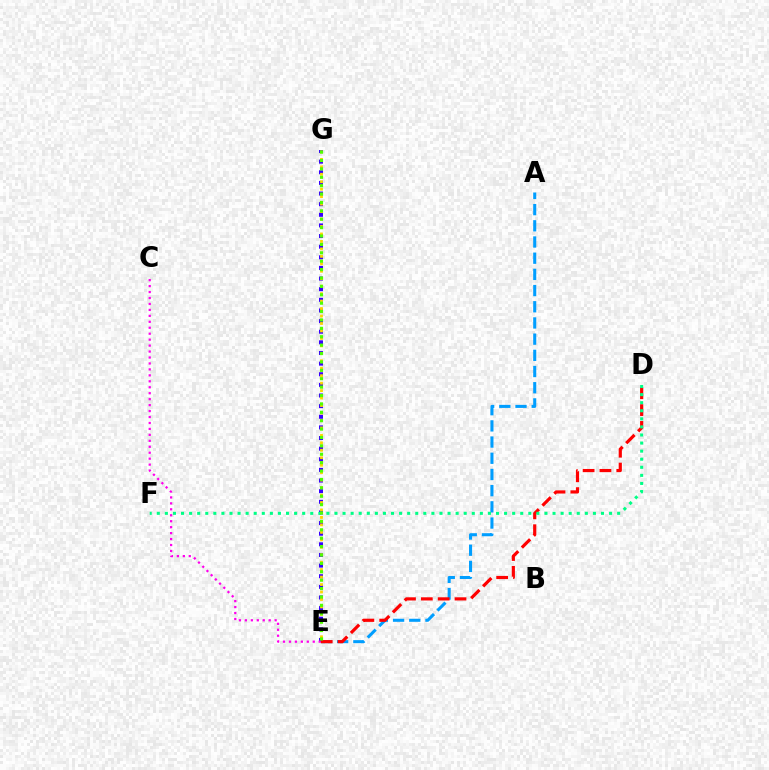{('A', 'E'): [{'color': '#009eff', 'line_style': 'dashed', 'thickness': 2.2}], ('E', 'G'): [{'color': '#3700ff', 'line_style': 'dotted', 'thickness': 2.89}, {'color': '#ffd500', 'line_style': 'dotted', 'thickness': 2.03}, {'color': '#4fff00', 'line_style': 'dotted', 'thickness': 2.28}], ('C', 'E'): [{'color': '#ff00ed', 'line_style': 'dotted', 'thickness': 1.62}], ('D', 'E'): [{'color': '#ff0000', 'line_style': 'dashed', 'thickness': 2.29}], ('D', 'F'): [{'color': '#00ff86', 'line_style': 'dotted', 'thickness': 2.19}]}